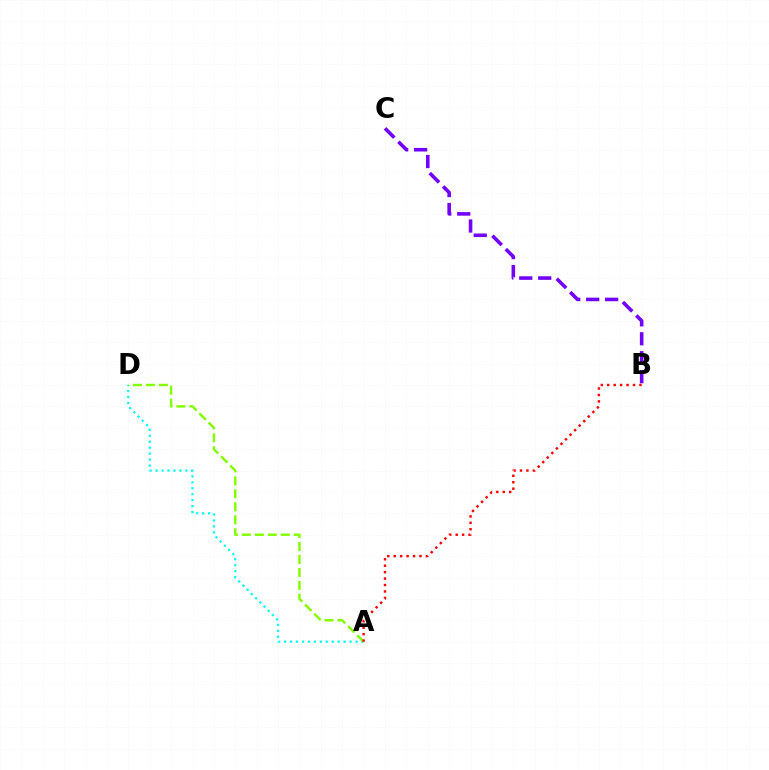{('A', 'D'): [{'color': '#00fff6', 'line_style': 'dotted', 'thickness': 1.62}, {'color': '#84ff00', 'line_style': 'dashed', 'thickness': 1.76}], ('A', 'B'): [{'color': '#ff0000', 'line_style': 'dotted', 'thickness': 1.75}], ('B', 'C'): [{'color': '#7200ff', 'line_style': 'dashed', 'thickness': 2.57}]}